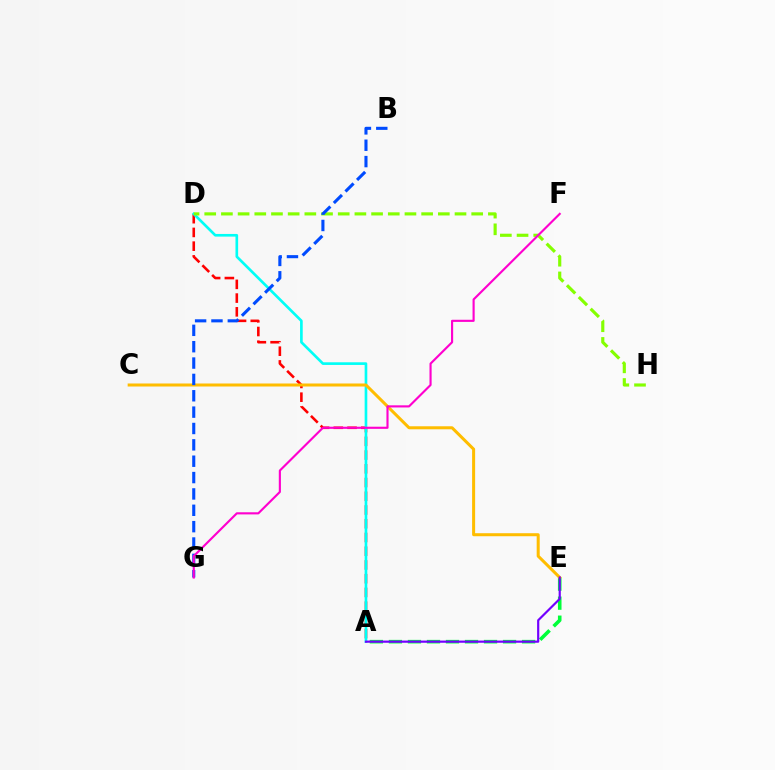{('A', 'D'): [{'color': '#ff0000', 'line_style': 'dashed', 'thickness': 1.87}, {'color': '#00fff6', 'line_style': 'solid', 'thickness': 1.91}], ('A', 'E'): [{'color': '#00ff39', 'line_style': 'dashed', 'thickness': 2.58}, {'color': '#7200ff', 'line_style': 'solid', 'thickness': 1.57}], ('C', 'E'): [{'color': '#ffbd00', 'line_style': 'solid', 'thickness': 2.17}], ('D', 'H'): [{'color': '#84ff00', 'line_style': 'dashed', 'thickness': 2.27}], ('B', 'G'): [{'color': '#004bff', 'line_style': 'dashed', 'thickness': 2.22}], ('F', 'G'): [{'color': '#ff00cf', 'line_style': 'solid', 'thickness': 1.54}]}